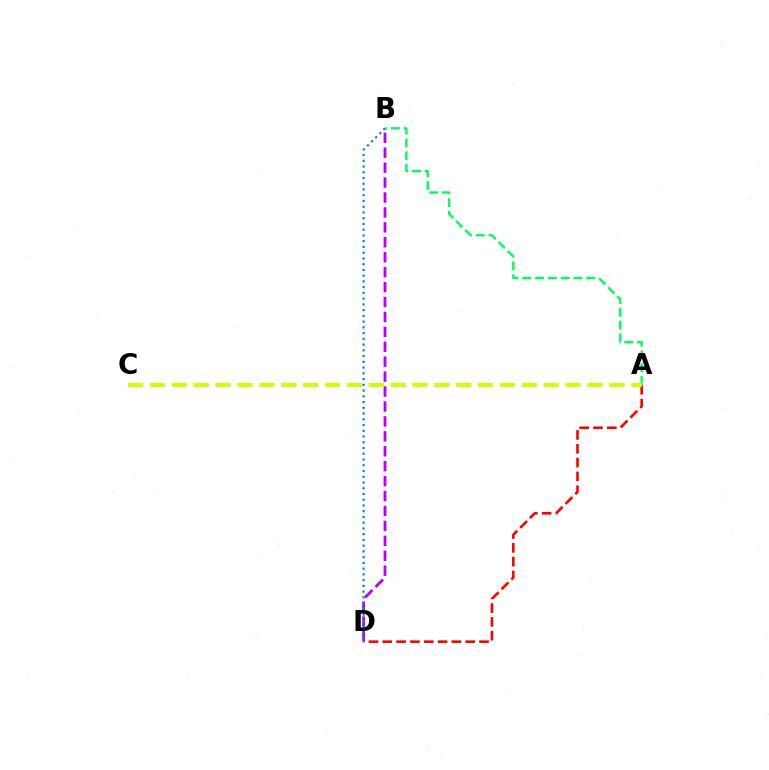{('A', 'D'): [{'color': '#ff0000', 'line_style': 'dashed', 'thickness': 1.88}], ('B', 'D'): [{'color': '#b900ff', 'line_style': 'dashed', 'thickness': 2.03}, {'color': '#0074ff', 'line_style': 'dotted', 'thickness': 1.56}], ('A', 'B'): [{'color': '#00ff5c', 'line_style': 'dashed', 'thickness': 1.74}], ('A', 'C'): [{'color': '#d1ff00', 'line_style': 'dashed', 'thickness': 2.97}]}